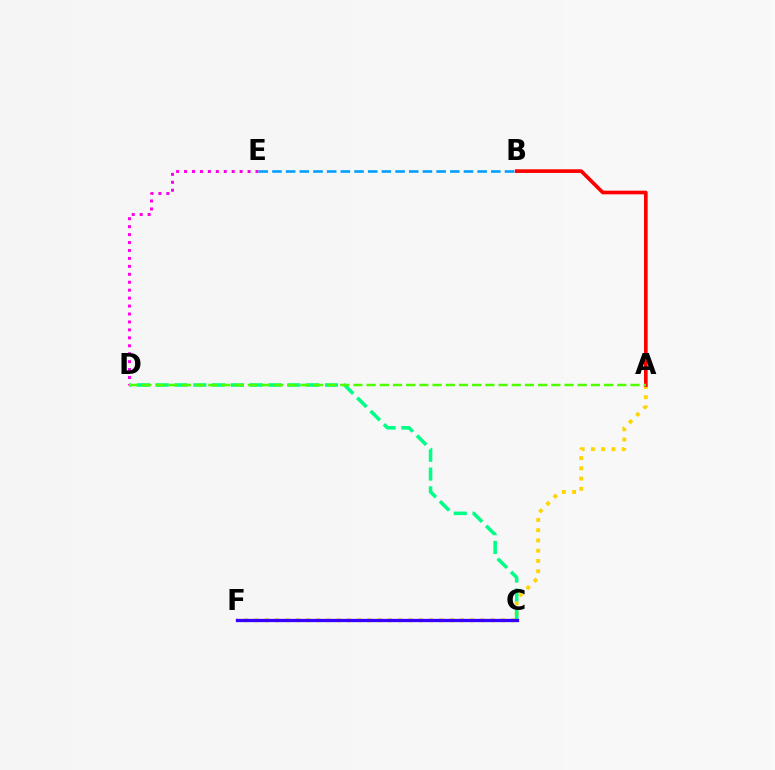{('A', 'F'): [{'color': '#ffd500', 'line_style': 'dotted', 'thickness': 2.79}], ('C', 'D'): [{'color': '#00ff86', 'line_style': 'dashed', 'thickness': 2.55}], ('C', 'F'): [{'color': '#3700ff', 'line_style': 'solid', 'thickness': 2.37}], ('D', 'E'): [{'color': '#ff00ed', 'line_style': 'dotted', 'thickness': 2.16}], ('A', 'B'): [{'color': '#ff0000', 'line_style': 'solid', 'thickness': 2.63}], ('B', 'E'): [{'color': '#009eff', 'line_style': 'dashed', 'thickness': 1.86}], ('A', 'D'): [{'color': '#4fff00', 'line_style': 'dashed', 'thickness': 1.79}]}